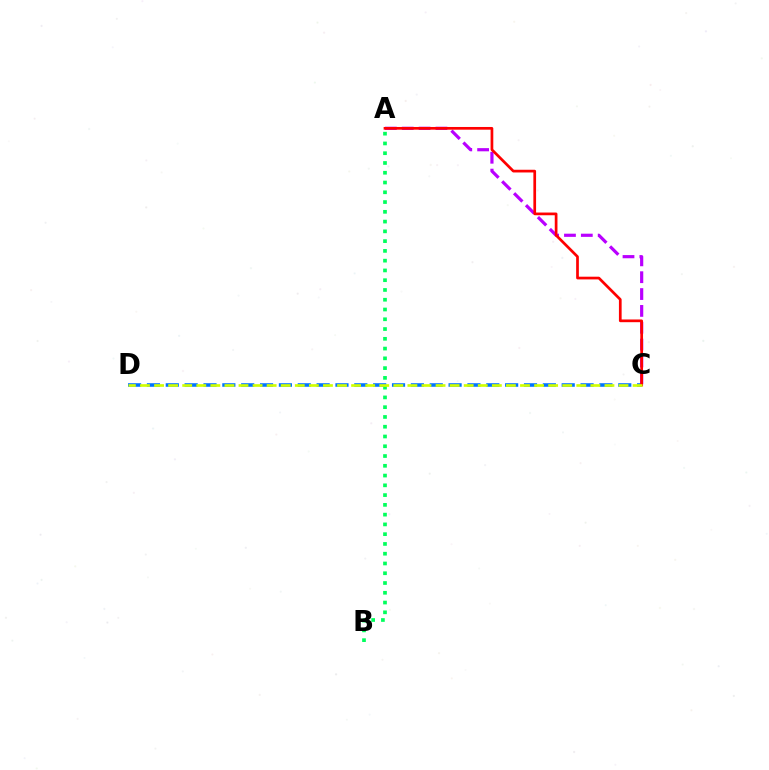{('C', 'D'): [{'color': '#0074ff', 'line_style': 'dashed', 'thickness': 2.56}, {'color': '#d1ff00', 'line_style': 'dashed', 'thickness': 1.91}], ('A', 'C'): [{'color': '#b900ff', 'line_style': 'dashed', 'thickness': 2.29}, {'color': '#ff0000', 'line_style': 'solid', 'thickness': 1.95}], ('A', 'B'): [{'color': '#00ff5c', 'line_style': 'dotted', 'thickness': 2.65}]}